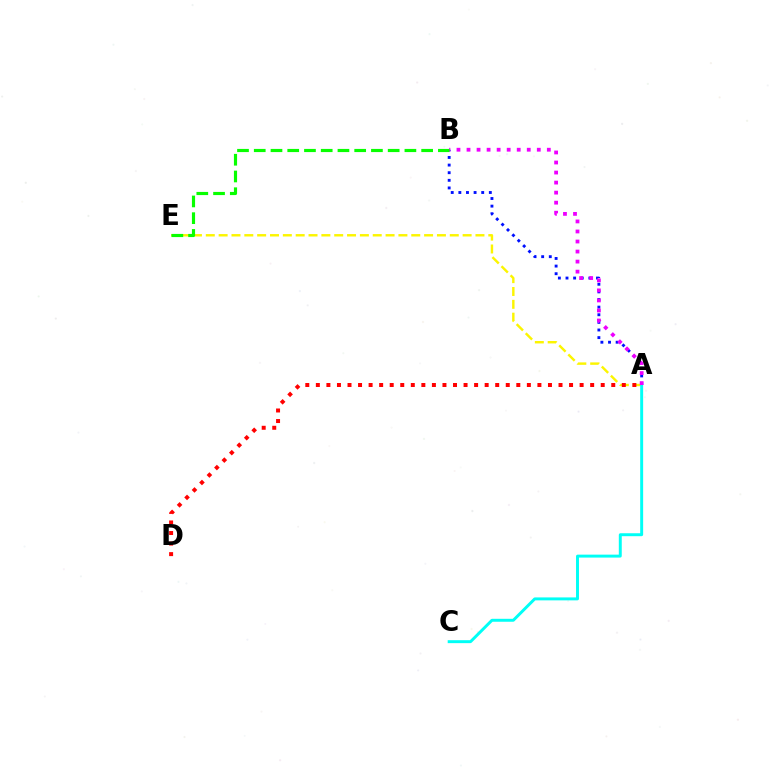{('A', 'B'): [{'color': '#0010ff', 'line_style': 'dotted', 'thickness': 2.07}, {'color': '#ee00ff', 'line_style': 'dotted', 'thickness': 2.73}], ('A', 'E'): [{'color': '#fcf500', 'line_style': 'dashed', 'thickness': 1.74}], ('A', 'C'): [{'color': '#00fff6', 'line_style': 'solid', 'thickness': 2.12}], ('A', 'D'): [{'color': '#ff0000', 'line_style': 'dotted', 'thickness': 2.87}], ('B', 'E'): [{'color': '#08ff00', 'line_style': 'dashed', 'thickness': 2.27}]}